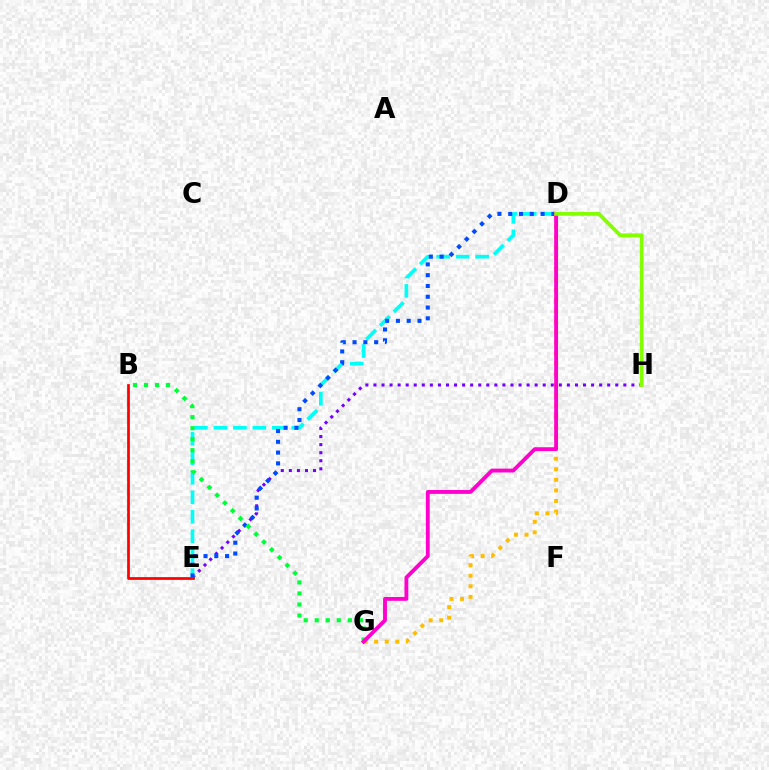{('E', 'H'): [{'color': '#7200ff', 'line_style': 'dotted', 'thickness': 2.19}], ('D', 'E'): [{'color': '#00fff6', 'line_style': 'dashed', 'thickness': 2.65}, {'color': '#004bff', 'line_style': 'dotted', 'thickness': 2.93}], ('B', 'G'): [{'color': '#00ff39', 'line_style': 'dotted', 'thickness': 3.0}], ('D', 'G'): [{'color': '#ffbd00', 'line_style': 'dotted', 'thickness': 2.87}, {'color': '#ff00cf', 'line_style': 'solid', 'thickness': 2.77}], ('B', 'E'): [{'color': '#ff0000', 'line_style': 'solid', 'thickness': 1.96}], ('D', 'H'): [{'color': '#84ff00', 'line_style': 'solid', 'thickness': 2.68}]}